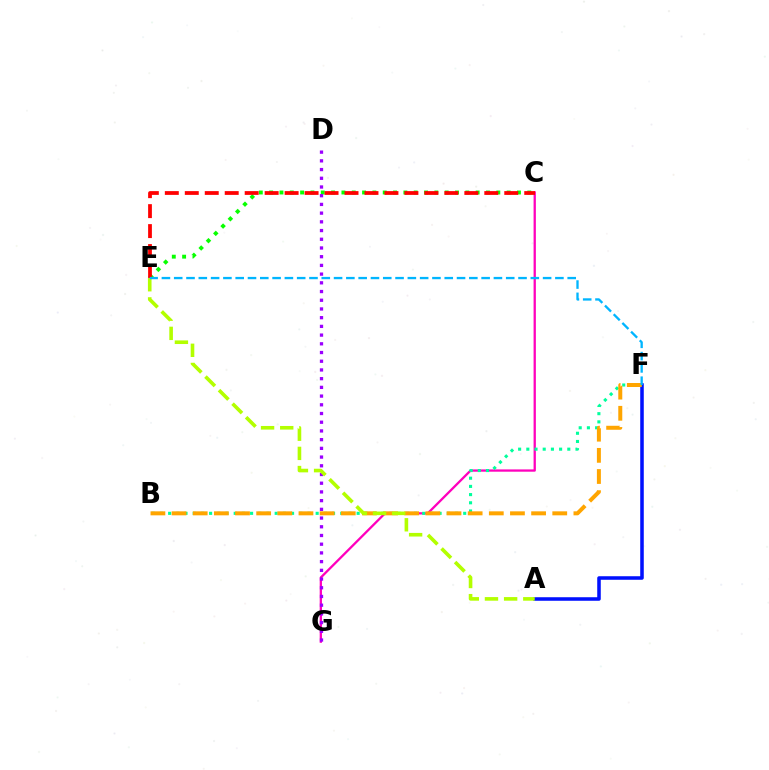{('A', 'F'): [{'color': '#0010ff', 'line_style': 'solid', 'thickness': 2.55}], ('C', 'G'): [{'color': '#ff00bd', 'line_style': 'solid', 'thickness': 1.65}], ('C', 'E'): [{'color': '#08ff00', 'line_style': 'dotted', 'thickness': 2.81}, {'color': '#ff0000', 'line_style': 'dashed', 'thickness': 2.71}], ('D', 'G'): [{'color': '#9b00ff', 'line_style': 'dotted', 'thickness': 2.37}], ('B', 'F'): [{'color': '#00ff9d', 'line_style': 'dotted', 'thickness': 2.23}, {'color': '#ffa500', 'line_style': 'dashed', 'thickness': 2.87}], ('A', 'E'): [{'color': '#b3ff00', 'line_style': 'dashed', 'thickness': 2.6}], ('E', 'F'): [{'color': '#00b5ff', 'line_style': 'dashed', 'thickness': 1.67}]}